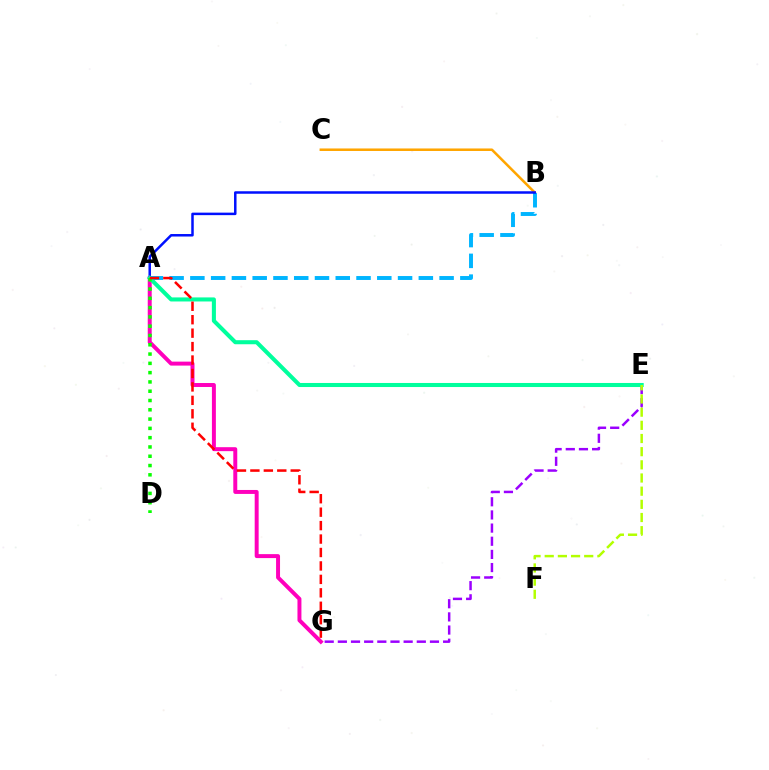{('A', 'G'): [{'color': '#ff00bd', 'line_style': 'solid', 'thickness': 2.85}, {'color': '#ff0000', 'line_style': 'dashed', 'thickness': 1.83}], ('B', 'C'): [{'color': '#ffa500', 'line_style': 'solid', 'thickness': 1.82}], ('A', 'B'): [{'color': '#00b5ff', 'line_style': 'dashed', 'thickness': 2.82}, {'color': '#0010ff', 'line_style': 'solid', 'thickness': 1.8}], ('E', 'G'): [{'color': '#9b00ff', 'line_style': 'dashed', 'thickness': 1.79}], ('A', 'E'): [{'color': '#00ff9d', 'line_style': 'solid', 'thickness': 2.92}], ('A', 'D'): [{'color': '#08ff00', 'line_style': 'dotted', 'thickness': 2.52}], ('E', 'F'): [{'color': '#b3ff00', 'line_style': 'dashed', 'thickness': 1.79}]}